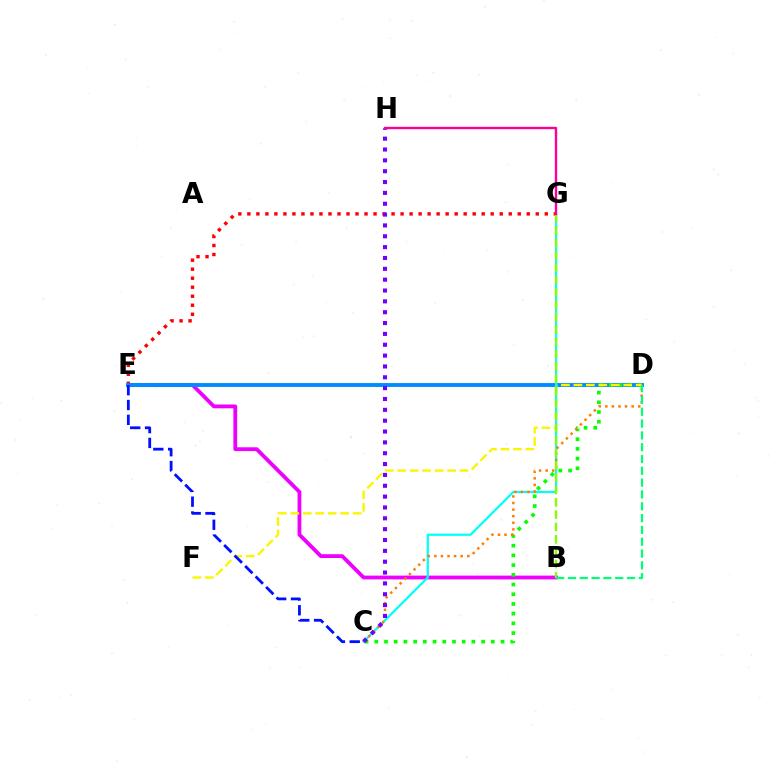{('B', 'E'): [{'color': '#ee00ff', 'line_style': 'solid', 'thickness': 2.74}], ('E', 'G'): [{'color': '#ff0000', 'line_style': 'dotted', 'thickness': 2.45}], ('D', 'E'): [{'color': '#008cff', 'line_style': 'solid', 'thickness': 2.8}], ('C', 'D'): [{'color': '#08ff00', 'line_style': 'dotted', 'thickness': 2.64}, {'color': '#ff7c00', 'line_style': 'dotted', 'thickness': 1.79}], ('D', 'F'): [{'color': '#fcf500', 'line_style': 'dashed', 'thickness': 1.69}], ('C', 'G'): [{'color': '#00fff6', 'line_style': 'solid', 'thickness': 1.6}], ('C', 'H'): [{'color': '#7200ff', 'line_style': 'dotted', 'thickness': 2.95}], ('B', 'G'): [{'color': '#84ff00', 'line_style': 'dashed', 'thickness': 1.68}], ('G', 'H'): [{'color': '#ff0094', 'line_style': 'solid', 'thickness': 1.71}], ('B', 'D'): [{'color': '#00ff74', 'line_style': 'dashed', 'thickness': 1.61}], ('C', 'E'): [{'color': '#0010ff', 'line_style': 'dashed', 'thickness': 2.01}]}